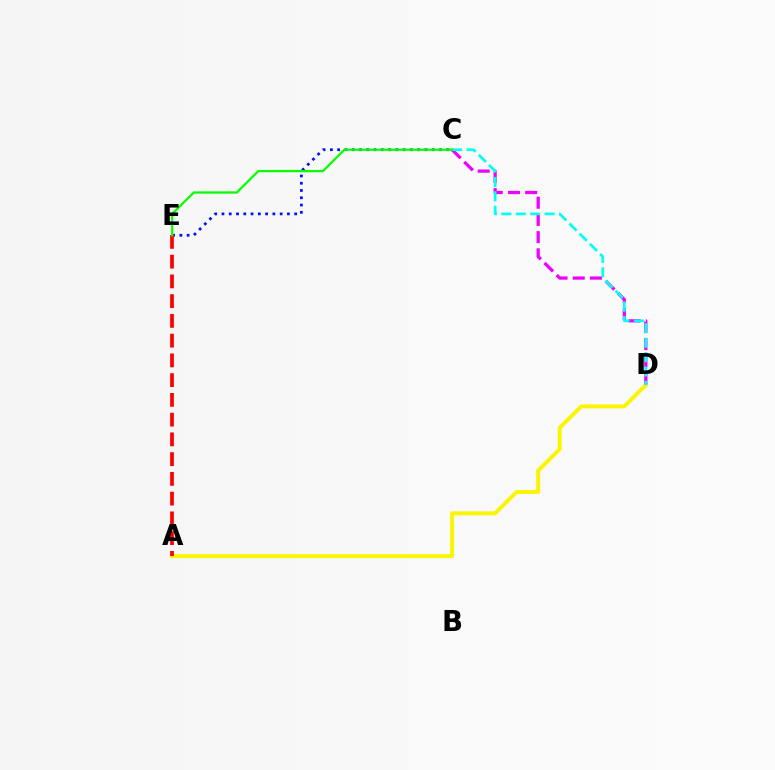{('C', 'E'): [{'color': '#0010ff', 'line_style': 'dotted', 'thickness': 1.98}, {'color': '#08ff00', 'line_style': 'solid', 'thickness': 1.64}], ('A', 'D'): [{'color': '#fcf500', 'line_style': 'solid', 'thickness': 2.84}], ('A', 'E'): [{'color': '#ff0000', 'line_style': 'dashed', 'thickness': 2.68}], ('C', 'D'): [{'color': '#ee00ff', 'line_style': 'dashed', 'thickness': 2.34}, {'color': '#00fff6', 'line_style': 'dashed', 'thickness': 1.96}]}